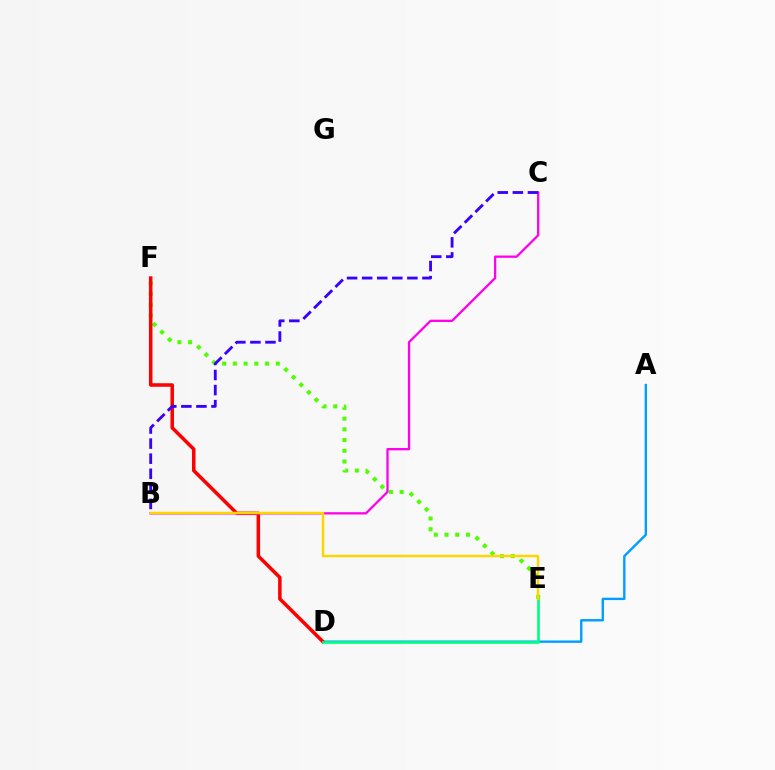{('E', 'F'): [{'color': '#4fff00', 'line_style': 'dotted', 'thickness': 2.91}], ('A', 'D'): [{'color': '#009eff', 'line_style': 'solid', 'thickness': 1.72}], ('D', 'F'): [{'color': '#ff0000', 'line_style': 'solid', 'thickness': 2.54}], ('B', 'C'): [{'color': '#ff00ed', 'line_style': 'solid', 'thickness': 1.65}, {'color': '#3700ff', 'line_style': 'dashed', 'thickness': 2.05}], ('D', 'E'): [{'color': '#00ff86', 'line_style': 'solid', 'thickness': 1.95}], ('B', 'E'): [{'color': '#ffd500', 'line_style': 'solid', 'thickness': 1.78}]}